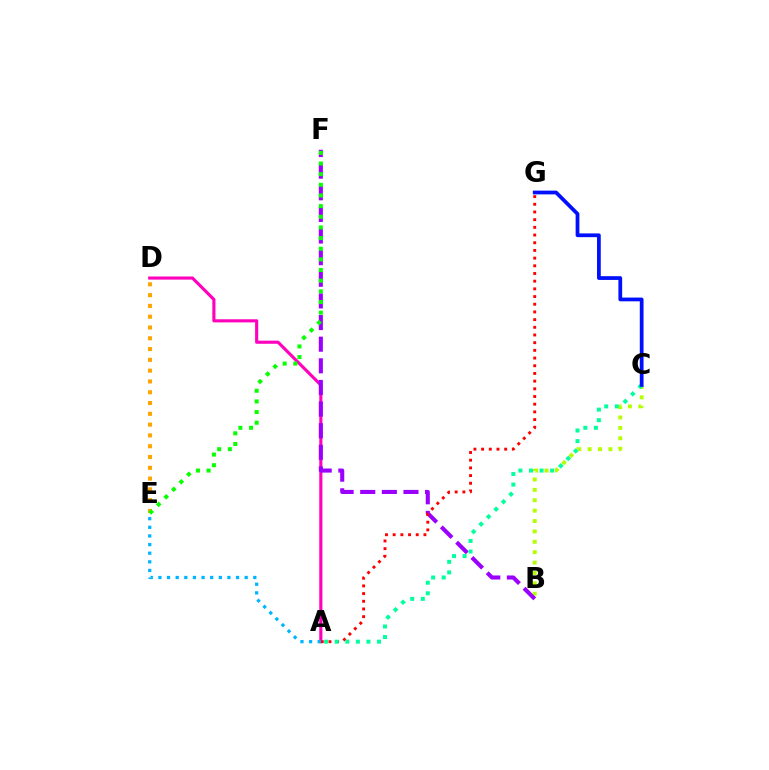{('B', 'C'): [{'color': '#b3ff00', 'line_style': 'dotted', 'thickness': 2.82}], ('A', 'D'): [{'color': '#ff00bd', 'line_style': 'solid', 'thickness': 2.25}], ('B', 'F'): [{'color': '#9b00ff', 'line_style': 'dashed', 'thickness': 2.94}], ('A', 'G'): [{'color': '#ff0000', 'line_style': 'dotted', 'thickness': 2.09}], ('D', 'E'): [{'color': '#ffa500', 'line_style': 'dotted', 'thickness': 2.93}], ('A', 'C'): [{'color': '#00ff9d', 'line_style': 'dotted', 'thickness': 2.87}], ('E', 'F'): [{'color': '#08ff00', 'line_style': 'dotted', 'thickness': 2.89}], ('A', 'E'): [{'color': '#00b5ff', 'line_style': 'dotted', 'thickness': 2.34}], ('C', 'G'): [{'color': '#0010ff', 'line_style': 'solid', 'thickness': 2.7}]}